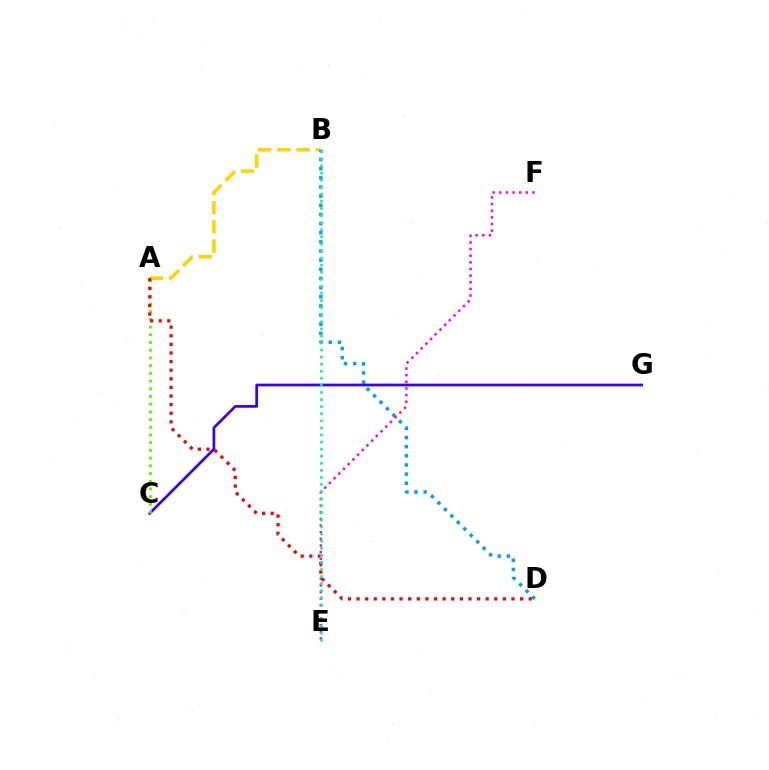{('A', 'B'): [{'color': '#ffd500', 'line_style': 'dashed', 'thickness': 2.61}], ('B', 'D'): [{'color': '#009eff', 'line_style': 'dotted', 'thickness': 2.49}], ('E', 'F'): [{'color': '#ff00ed', 'line_style': 'dotted', 'thickness': 1.8}], ('C', 'G'): [{'color': '#3700ff', 'line_style': 'solid', 'thickness': 1.96}], ('A', 'C'): [{'color': '#4fff00', 'line_style': 'dotted', 'thickness': 2.09}], ('A', 'D'): [{'color': '#ff0000', 'line_style': 'dotted', 'thickness': 2.34}], ('B', 'E'): [{'color': '#00ff86', 'line_style': 'dotted', 'thickness': 1.92}]}